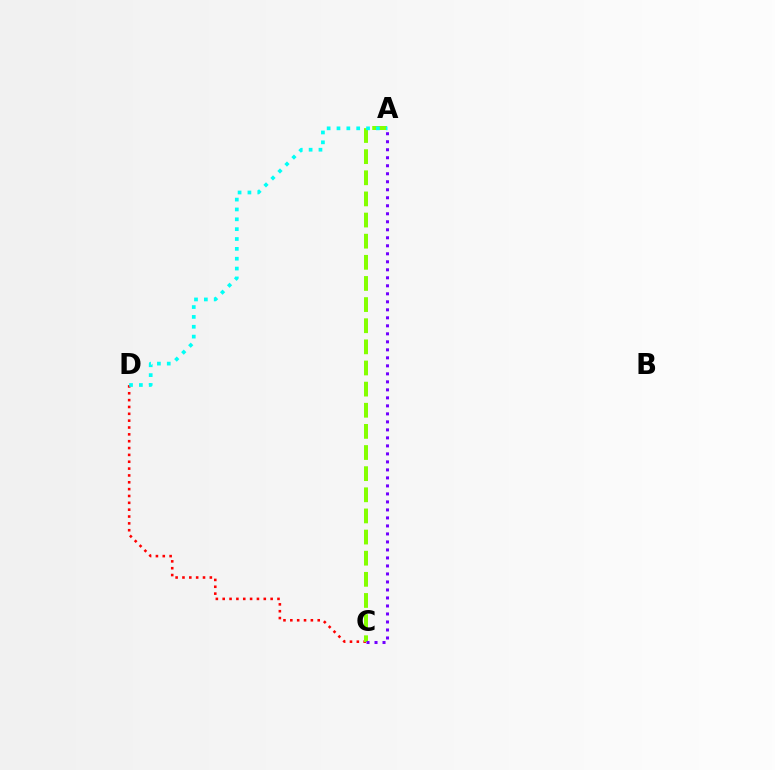{('C', 'D'): [{'color': '#ff0000', 'line_style': 'dotted', 'thickness': 1.86}], ('A', 'C'): [{'color': '#84ff00', 'line_style': 'dashed', 'thickness': 2.87}, {'color': '#7200ff', 'line_style': 'dotted', 'thickness': 2.17}], ('A', 'D'): [{'color': '#00fff6', 'line_style': 'dotted', 'thickness': 2.68}]}